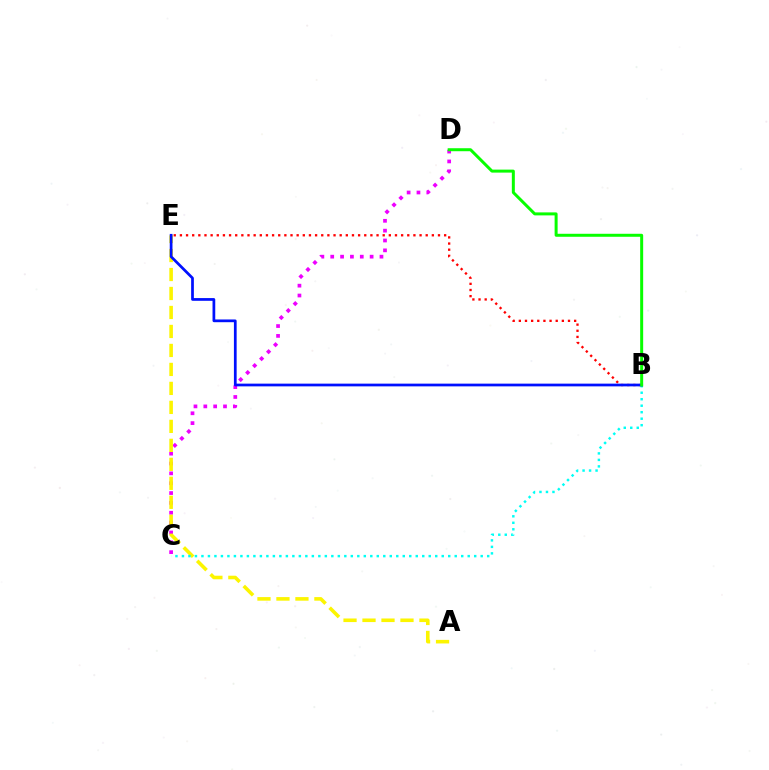{('C', 'D'): [{'color': '#ee00ff', 'line_style': 'dotted', 'thickness': 2.68}], ('A', 'E'): [{'color': '#fcf500', 'line_style': 'dashed', 'thickness': 2.58}], ('B', 'E'): [{'color': '#ff0000', 'line_style': 'dotted', 'thickness': 1.67}, {'color': '#0010ff', 'line_style': 'solid', 'thickness': 1.97}], ('B', 'C'): [{'color': '#00fff6', 'line_style': 'dotted', 'thickness': 1.76}], ('B', 'D'): [{'color': '#08ff00', 'line_style': 'solid', 'thickness': 2.16}]}